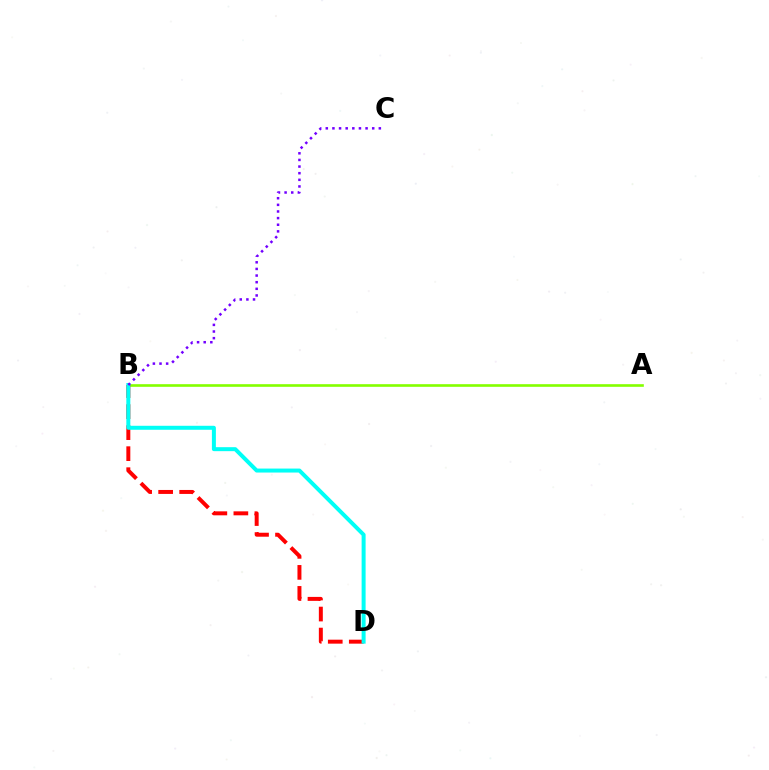{('A', 'B'): [{'color': '#84ff00', 'line_style': 'solid', 'thickness': 1.9}], ('B', 'D'): [{'color': '#ff0000', 'line_style': 'dashed', 'thickness': 2.86}, {'color': '#00fff6', 'line_style': 'solid', 'thickness': 2.87}], ('B', 'C'): [{'color': '#7200ff', 'line_style': 'dotted', 'thickness': 1.8}]}